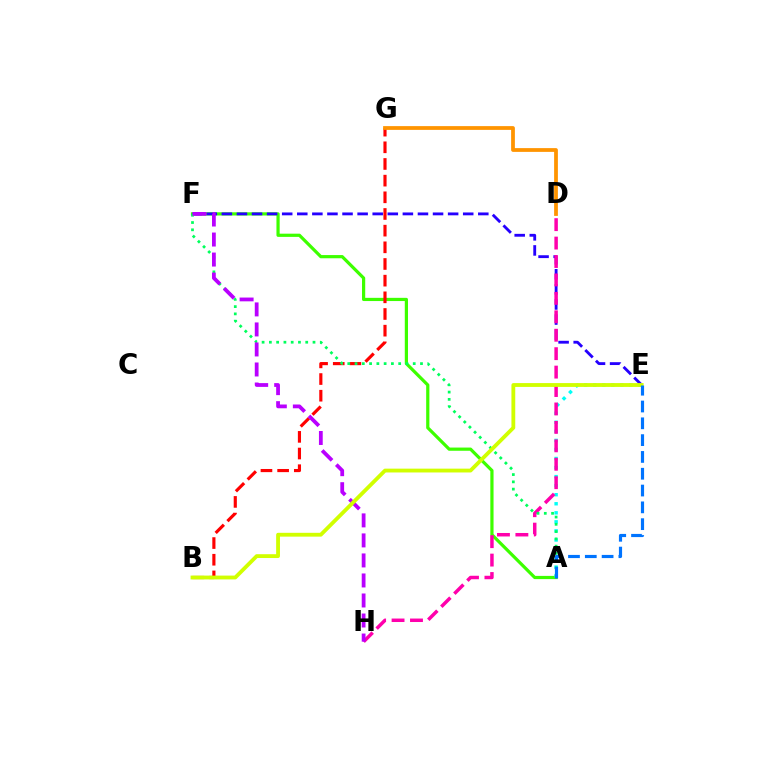{('A', 'F'): [{'color': '#3dff00', 'line_style': 'solid', 'thickness': 2.31}, {'color': '#00ff5c', 'line_style': 'dotted', 'thickness': 1.98}], ('A', 'E'): [{'color': '#00fff6', 'line_style': 'dotted', 'thickness': 2.46}, {'color': '#0074ff', 'line_style': 'dashed', 'thickness': 2.28}], ('E', 'F'): [{'color': '#2500ff', 'line_style': 'dashed', 'thickness': 2.05}], ('B', 'G'): [{'color': '#ff0000', 'line_style': 'dashed', 'thickness': 2.26}], ('D', 'H'): [{'color': '#ff00ac', 'line_style': 'dashed', 'thickness': 2.5}], ('D', 'G'): [{'color': '#ff9400', 'line_style': 'solid', 'thickness': 2.71}], ('F', 'H'): [{'color': '#b900ff', 'line_style': 'dashed', 'thickness': 2.72}], ('B', 'E'): [{'color': '#d1ff00', 'line_style': 'solid', 'thickness': 2.75}]}